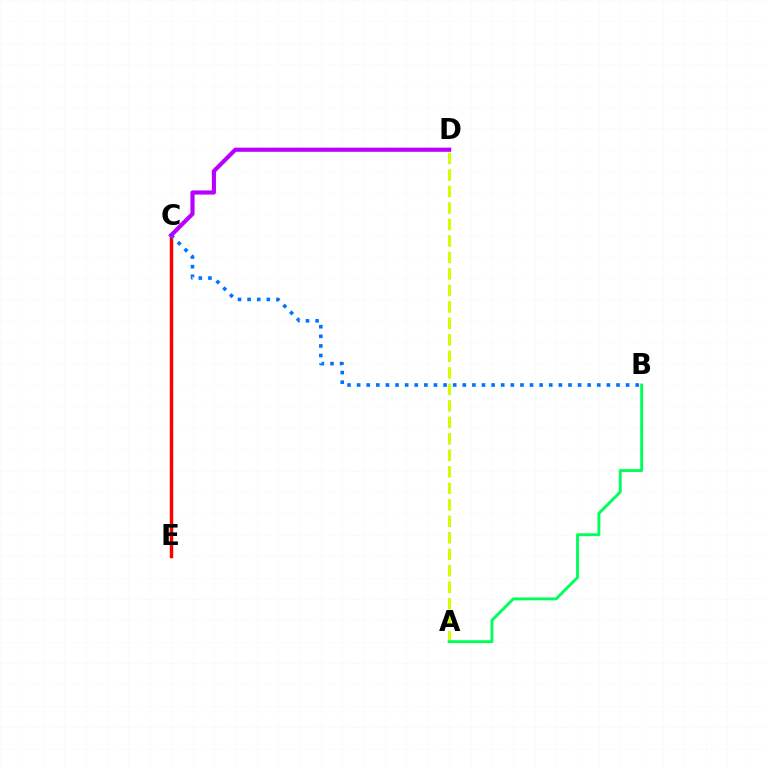{('A', 'D'): [{'color': '#d1ff00', 'line_style': 'dashed', 'thickness': 2.24}], ('A', 'B'): [{'color': '#00ff5c', 'line_style': 'solid', 'thickness': 2.09}], ('C', 'E'): [{'color': '#ff0000', 'line_style': 'solid', 'thickness': 2.49}], ('B', 'C'): [{'color': '#0074ff', 'line_style': 'dotted', 'thickness': 2.61}], ('C', 'D'): [{'color': '#b900ff', 'line_style': 'solid', 'thickness': 2.98}]}